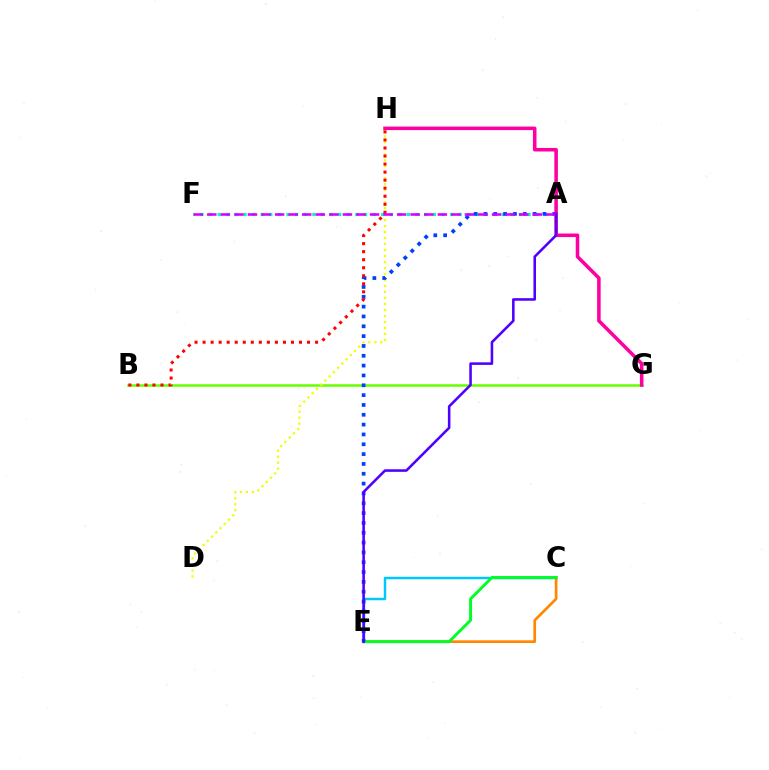{('B', 'G'): [{'color': '#66ff00', 'line_style': 'solid', 'thickness': 1.8}], ('D', 'H'): [{'color': '#eeff00', 'line_style': 'dotted', 'thickness': 1.63}], ('A', 'F'): [{'color': '#00ffaf', 'line_style': 'dotted', 'thickness': 2.34}, {'color': '#d600ff', 'line_style': 'dashed', 'thickness': 1.84}], ('C', 'E'): [{'color': '#00c7ff', 'line_style': 'solid', 'thickness': 1.78}, {'color': '#ff8800', 'line_style': 'solid', 'thickness': 1.94}, {'color': '#00ff27', 'line_style': 'solid', 'thickness': 2.12}], ('A', 'E'): [{'color': '#003fff', 'line_style': 'dotted', 'thickness': 2.67}, {'color': '#4f00ff', 'line_style': 'solid', 'thickness': 1.85}], ('G', 'H'): [{'color': '#ff00a0', 'line_style': 'solid', 'thickness': 2.55}], ('B', 'H'): [{'color': '#ff0000', 'line_style': 'dotted', 'thickness': 2.18}]}